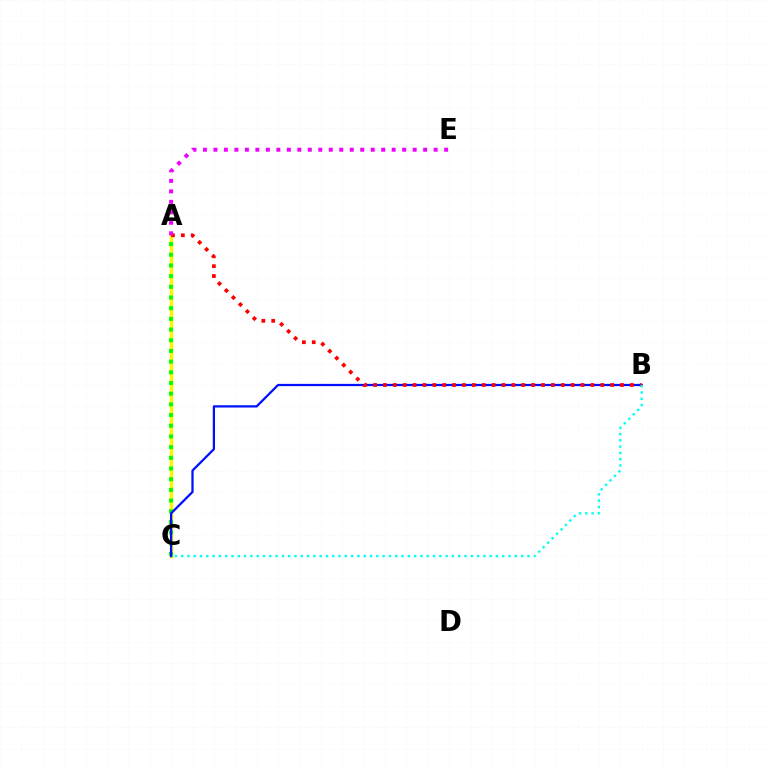{('A', 'C'): [{'color': '#fcf500', 'line_style': 'solid', 'thickness': 2.49}, {'color': '#08ff00', 'line_style': 'dotted', 'thickness': 2.9}], ('B', 'C'): [{'color': '#0010ff', 'line_style': 'solid', 'thickness': 1.63}, {'color': '#00fff6', 'line_style': 'dotted', 'thickness': 1.71}], ('A', 'B'): [{'color': '#ff0000', 'line_style': 'dotted', 'thickness': 2.68}], ('A', 'E'): [{'color': '#ee00ff', 'line_style': 'dotted', 'thickness': 2.85}]}